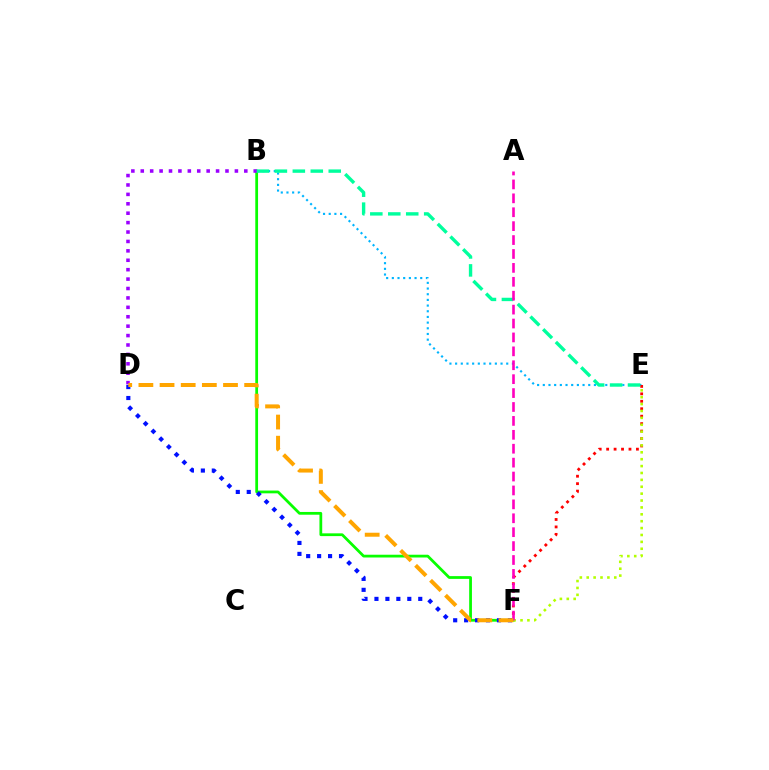{('B', 'E'): [{'color': '#00b5ff', 'line_style': 'dotted', 'thickness': 1.54}, {'color': '#00ff9d', 'line_style': 'dashed', 'thickness': 2.44}], ('B', 'F'): [{'color': '#08ff00', 'line_style': 'solid', 'thickness': 1.99}], ('E', 'F'): [{'color': '#ff0000', 'line_style': 'dotted', 'thickness': 2.02}, {'color': '#b3ff00', 'line_style': 'dotted', 'thickness': 1.87}], ('B', 'D'): [{'color': '#9b00ff', 'line_style': 'dotted', 'thickness': 2.56}], ('D', 'F'): [{'color': '#0010ff', 'line_style': 'dotted', 'thickness': 2.97}, {'color': '#ffa500', 'line_style': 'dashed', 'thickness': 2.87}], ('A', 'F'): [{'color': '#ff00bd', 'line_style': 'dashed', 'thickness': 1.89}]}